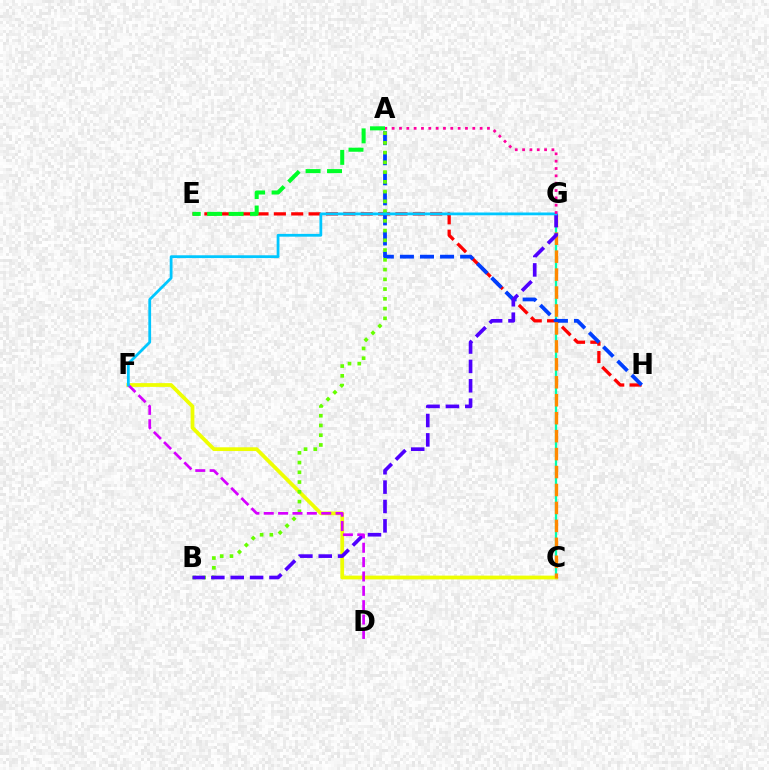{('C', 'G'): [{'color': '#00ffaf', 'line_style': 'solid', 'thickness': 1.63}, {'color': '#ff8800', 'line_style': 'dashed', 'thickness': 2.44}], ('C', 'F'): [{'color': '#eeff00', 'line_style': 'solid', 'thickness': 2.7}], ('E', 'H'): [{'color': '#ff0000', 'line_style': 'dashed', 'thickness': 2.36}], ('A', 'E'): [{'color': '#00ff27', 'line_style': 'dashed', 'thickness': 2.91}], ('A', 'H'): [{'color': '#003fff', 'line_style': 'dashed', 'thickness': 2.73}], ('A', 'B'): [{'color': '#66ff00', 'line_style': 'dotted', 'thickness': 2.65}], ('B', 'G'): [{'color': '#4f00ff', 'line_style': 'dashed', 'thickness': 2.63}], ('D', 'F'): [{'color': '#d600ff', 'line_style': 'dashed', 'thickness': 1.95}], ('F', 'G'): [{'color': '#00c7ff', 'line_style': 'solid', 'thickness': 2.0}], ('A', 'G'): [{'color': '#ff00a0', 'line_style': 'dotted', 'thickness': 1.99}]}